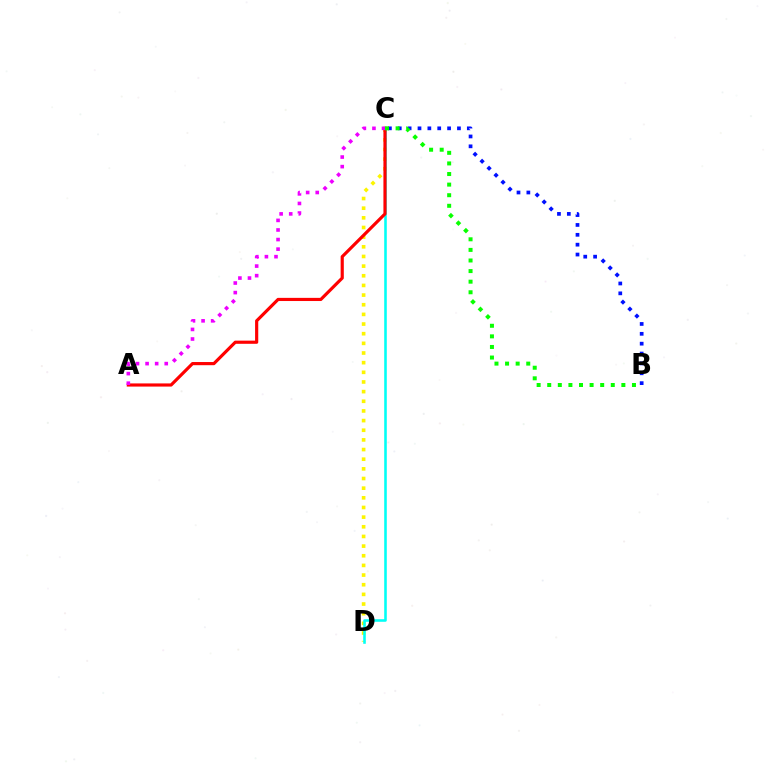{('C', 'D'): [{'color': '#fcf500', 'line_style': 'dotted', 'thickness': 2.62}, {'color': '#00fff6', 'line_style': 'solid', 'thickness': 1.85}], ('B', 'C'): [{'color': '#0010ff', 'line_style': 'dotted', 'thickness': 2.68}, {'color': '#08ff00', 'line_style': 'dotted', 'thickness': 2.88}], ('A', 'C'): [{'color': '#ff0000', 'line_style': 'solid', 'thickness': 2.28}, {'color': '#ee00ff', 'line_style': 'dotted', 'thickness': 2.6}]}